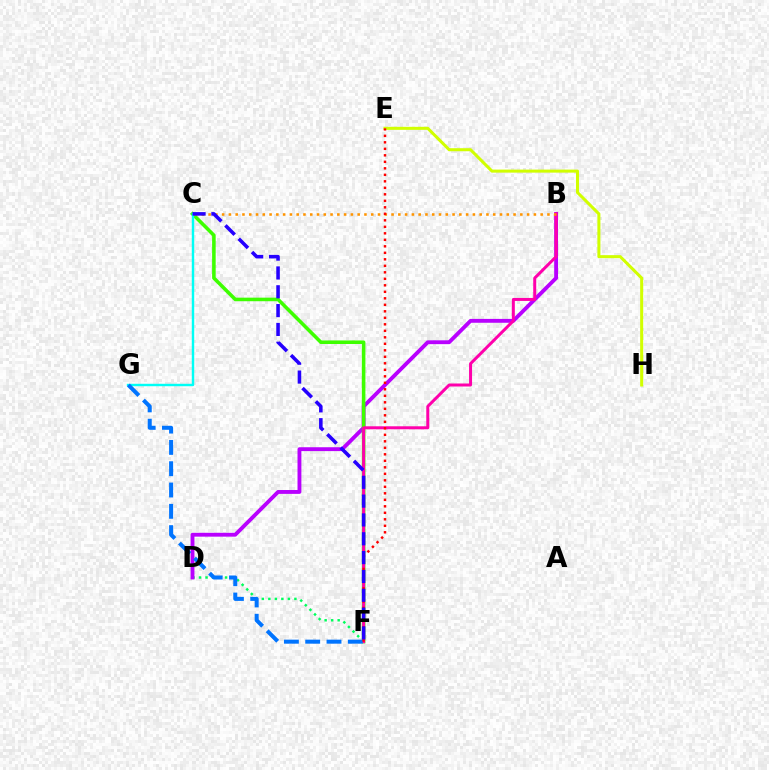{('D', 'F'): [{'color': '#00ff5c', 'line_style': 'dotted', 'thickness': 1.77}], ('B', 'D'): [{'color': '#b900ff', 'line_style': 'solid', 'thickness': 2.78}], ('C', 'F'): [{'color': '#3dff00', 'line_style': 'solid', 'thickness': 2.57}, {'color': '#2500ff', 'line_style': 'dashed', 'thickness': 2.56}], ('C', 'G'): [{'color': '#00fff6', 'line_style': 'solid', 'thickness': 1.75}], ('E', 'H'): [{'color': '#d1ff00', 'line_style': 'solid', 'thickness': 2.19}], ('B', 'F'): [{'color': '#ff00ac', 'line_style': 'solid', 'thickness': 2.15}], ('F', 'G'): [{'color': '#0074ff', 'line_style': 'dashed', 'thickness': 2.89}], ('B', 'C'): [{'color': '#ff9400', 'line_style': 'dotted', 'thickness': 1.84}], ('E', 'F'): [{'color': '#ff0000', 'line_style': 'dotted', 'thickness': 1.77}]}